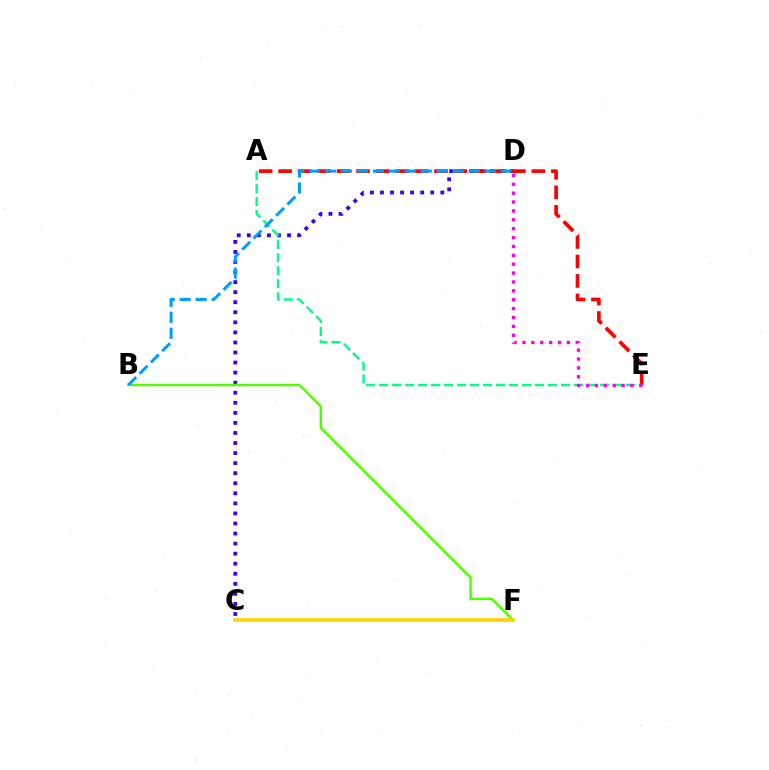{('C', 'D'): [{'color': '#3700ff', 'line_style': 'dotted', 'thickness': 2.73}], ('A', 'E'): [{'color': '#ff0000', 'line_style': 'dashed', 'thickness': 2.65}, {'color': '#00ff86', 'line_style': 'dashed', 'thickness': 1.76}], ('B', 'F'): [{'color': '#4fff00', 'line_style': 'solid', 'thickness': 1.75}], ('C', 'F'): [{'color': '#ffd500', 'line_style': 'solid', 'thickness': 2.64}], ('B', 'D'): [{'color': '#009eff', 'line_style': 'dashed', 'thickness': 2.17}], ('D', 'E'): [{'color': '#ff00ed', 'line_style': 'dotted', 'thickness': 2.41}]}